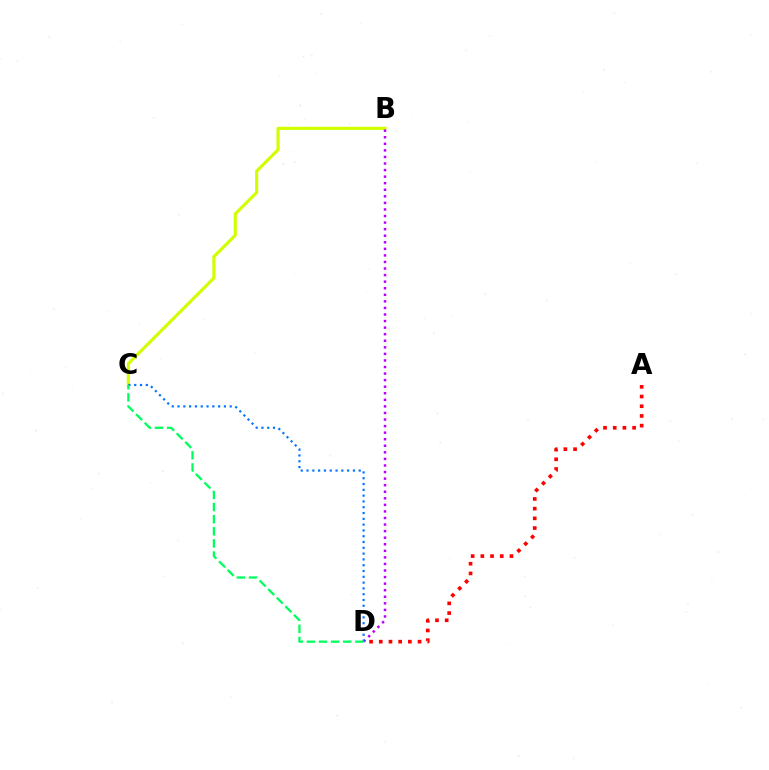{('B', 'C'): [{'color': '#d1ff00', 'line_style': 'solid', 'thickness': 2.26}], ('B', 'D'): [{'color': '#b900ff', 'line_style': 'dotted', 'thickness': 1.78}], ('C', 'D'): [{'color': '#0074ff', 'line_style': 'dotted', 'thickness': 1.58}, {'color': '#00ff5c', 'line_style': 'dashed', 'thickness': 1.65}], ('A', 'D'): [{'color': '#ff0000', 'line_style': 'dotted', 'thickness': 2.64}]}